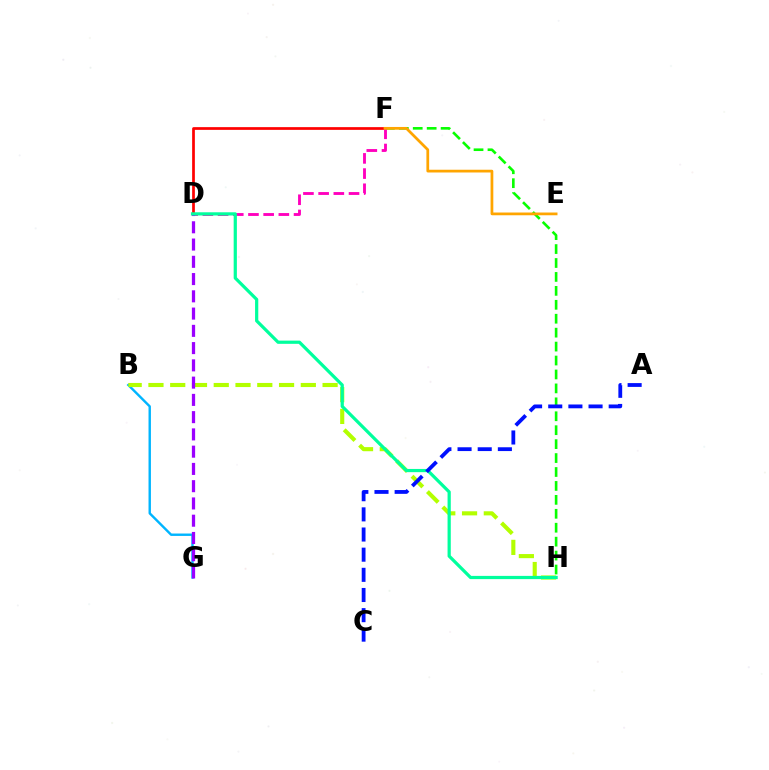{('B', 'G'): [{'color': '#00b5ff', 'line_style': 'solid', 'thickness': 1.73}], ('F', 'H'): [{'color': '#08ff00', 'line_style': 'dashed', 'thickness': 1.89}], ('B', 'H'): [{'color': '#b3ff00', 'line_style': 'dashed', 'thickness': 2.96}], ('D', 'F'): [{'color': '#ff0000', 'line_style': 'solid', 'thickness': 1.96}, {'color': '#ff00bd', 'line_style': 'dashed', 'thickness': 2.06}], ('D', 'G'): [{'color': '#9b00ff', 'line_style': 'dashed', 'thickness': 2.34}], ('D', 'H'): [{'color': '#00ff9d', 'line_style': 'solid', 'thickness': 2.32}], ('A', 'C'): [{'color': '#0010ff', 'line_style': 'dashed', 'thickness': 2.74}], ('E', 'F'): [{'color': '#ffa500', 'line_style': 'solid', 'thickness': 1.98}]}